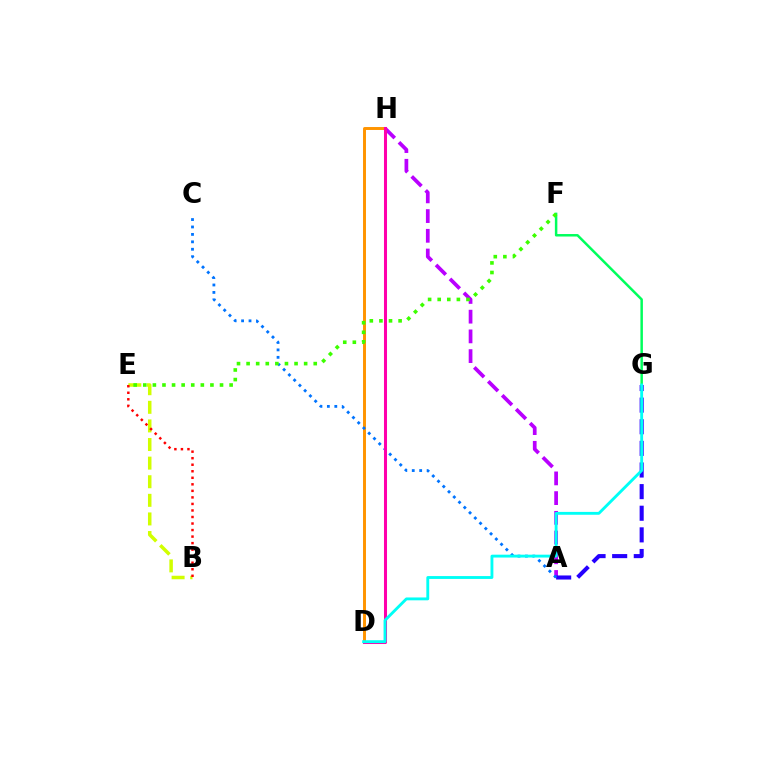{('B', 'E'): [{'color': '#d1ff00', 'line_style': 'dashed', 'thickness': 2.53}, {'color': '#ff0000', 'line_style': 'dotted', 'thickness': 1.78}], ('D', 'H'): [{'color': '#ff9400', 'line_style': 'solid', 'thickness': 2.12}, {'color': '#ff00ac', 'line_style': 'solid', 'thickness': 2.19}], ('A', 'H'): [{'color': '#b900ff', 'line_style': 'dashed', 'thickness': 2.68}], ('A', 'G'): [{'color': '#2500ff', 'line_style': 'dashed', 'thickness': 2.94}], ('A', 'C'): [{'color': '#0074ff', 'line_style': 'dotted', 'thickness': 2.02}], ('F', 'G'): [{'color': '#00ff5c', 'line_style': 'solid', 'thickness': 1.79}], ('E', 'F'): [{'color': '#3dff00', 'line_style': 'dotted', 'thickness': 2.61}], ('D', 'G'): [{'color': '#00fff6', 'line_style': 'solid', 'thickness': 2.06}]}